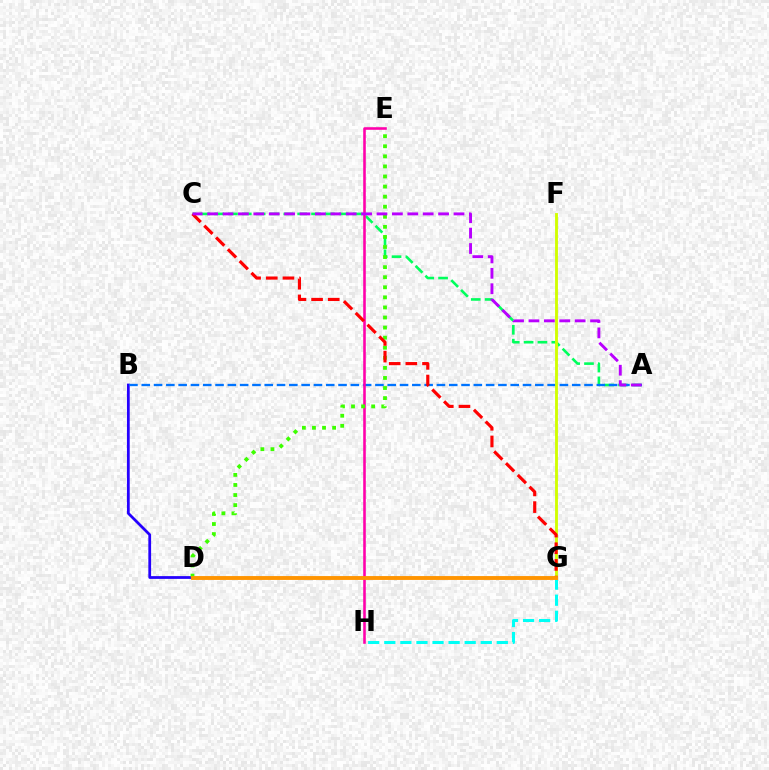{('A', 'C'): [{'color': '#00ff5c', 'line_style': 'dashed', 'thickness': 1.88}, {'color': '#b900ff', 'line_style': 'dashed', 'thickness': 2.09}], ('B', 'D'): [{'color': '#2500ff', 'line_style': 'solid', 'thickness': 1.99}], ('A', 'B'): [{'color': '#0074ff', 'line_style': 'dashed', 'thickness': 1.67}], ('G', 'H'): [{'color': '#00fff6', 'line_style': 'dashed', 'thickness': 2.18}], ('E', 'H'): [{'color': '#ff00ac', 'line_style': 'solid', 'thickness': 1.86}], ('F', 'G'): [{'color': '#d1ff00', 'line_style': 'solid', 'thickness': 2.06}], ('D', 'E'): [{'color': '#3dff00', 'line_style': 'dotted', 'thickness': 2.74}], ('C', 'G'): [{'color': '#ff0000', 'line_style': 'dashed', 'thickness': 2.26}], ('D', 'G'): [{'color': '#ff9400', 'line_style': 'solid', 'thickness': 2.79}]}